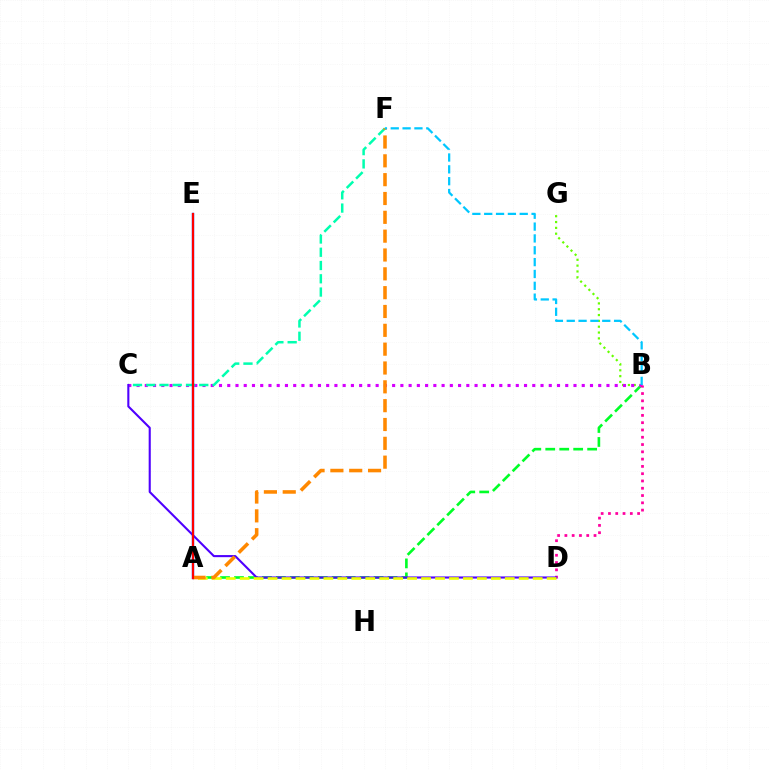{('B', 'G'): [{'color': '#66ff00', 'line_style': 'dotted', 'thickness': 1.58}], ('A', 'B'): [{'color': '#00ff27', 'line_style': 'dashed', 'thickness': 1.9}], ('B', 'C'): [{'color': '#d600ff', 'line_style': 'dotted', 'thickness': 2.24}], ('C', 'F'): [{'color': '#00ffaf', 'line_style': 'dashed', 'thickness': 1.8}], ('B', 'D'): [{'color': '#ff00a0', 'line_style': 'dotted', 'thickness': 1.98}], ('C', 'D'): [{'color': '#4f00ff', 'line_style': 'solid', 'thickness': 1.51}], ('A', 'D'): [{'color': '#eeff00', 'line_style': 'dashed', 'thickness': 1.9}], ('A', 'E'): [{'color': '#003fff', 'line_style': 'solid', 'thickness': 1.71}, {'color': '#ff0000', 'line_style': 'solid', 'thickness': 1.53}], ('A', 'F'): [{'color': '#ff8800', 'line_style': 'dashed', 'thickness': 2.56}], ('B', 'F'): [{'color': '#00c7ff', 'line_style': 'dashed', 'thickness': 1.61}]}